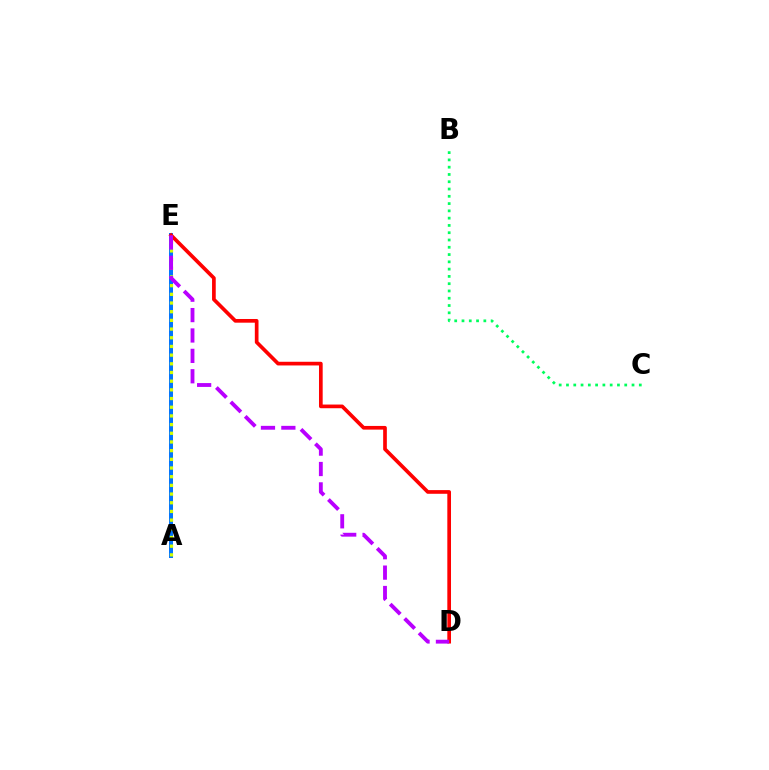{('A', 'E'): [{'color': '#0074ff', 'line_style': 'solid', 'thickness': 2.87}, {'color': '#d1ff00', 'line_style': 'dotted', 'thickness': 2.36}], ('D', 'E'): [{'color': '#ff0000', 'line_style': 'solid', 'thickness': 2.65}, {'color': '#b900ff', 'line_style': 'dashed', 'thickness': 2.77}], ('B', 'C'): [{'color': '#00ff5c', 'line_style': 'dotted', 'thickness': 1.98}]}